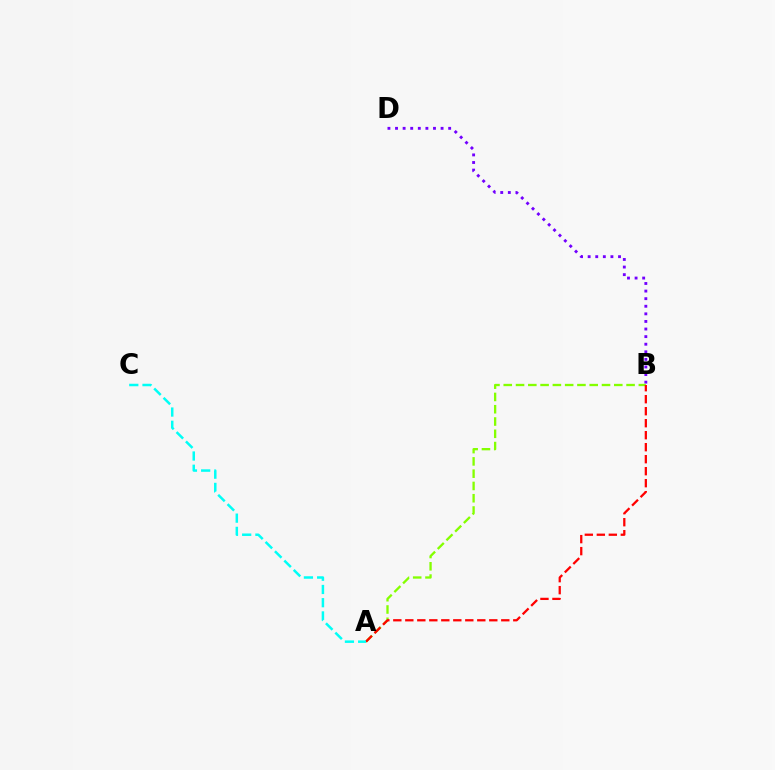{('B', 'D'): [{'color': '#7200ff', 'line_style': 'dotted', 'thickness': 2.06}], ('A', 'B'): [{'color': '#84ff00', 'line_style': 'dashed', 'thickness': 1.67}, {'color': '#ff0000', 'line_style': 'dashed', 'thickness': 1.63}], ('A', 'C'): [{'color': '#00fff6', 'line_style': 'dashed', 'thickness': 1.8}]}